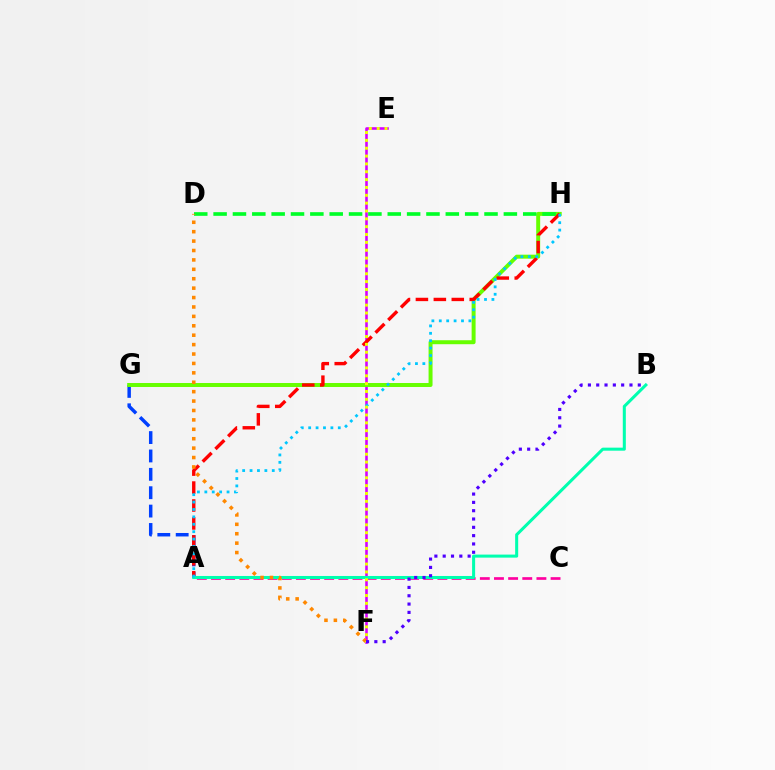{('E', 'F'): [{'color': '#d600ff', 'line_style': 'solid', 'thickness': 1.87}, {'color': '#eeff00', 'line_style': 'dotted', 'thickness': 2.13}], ('A', 'G'): [{'color': '#003fff', 'line_style': 'dashed', 'thickness': 2.5}], ('G', 'H'): [{'color': '#66ff00', 'line_style': 'solid', 'thickness': 2.86}], ('A', 'H'): [{'color': '#ff0000', 'line_style': 'dashed', 'thickness': 2.44}, {'color': '#00c7ff', 'line_style': 'dotted', 'thickness': 2.01}], ('A', 'C'): [{'color': '#ff00a0', 'line_style': 'dashed', 'thickness': 1.92}], ('D', 'H'): [{'color': '#00ff27', 'line_style': 'dashed', 'thickness': 2.63}], ('A', 'B'): [{'color': '#00ffaf', 'line_style': 'solid', 'thickness': 2.19}], ('D', 'F'): [{'color': '#ff8800', 'line_style': 'dotted', 'thickness': 2.56}], ('B', 'F'): [{'color': '#4f00ff', 'line_style': 'dotted', 'thickness': 2.26}]}